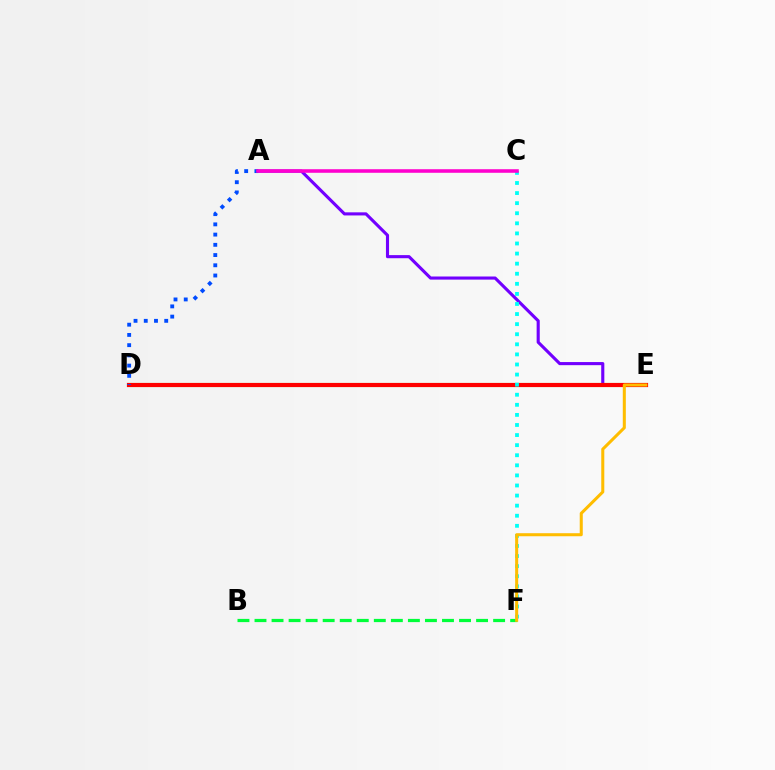{('A', 'E'): [{'color': '#7200ff', 'line_style': 'solid', 'thickness': 2.24}], ('B', 'F'): [{'color': '#00ff39', 'line_style': 'dashed', 'thickness': 2.32}], ('D', 'E'): [{'color': '#84ff00', 'line_style': 'solid', 'thickness': 2.93}, {'color': '#ff0000', 'line_style': 'solid', 'thickness': 2.98}], ('C', 'F'): [{'color': '#00fff6', 'line_style': 'dotted', 'thickness': 2.74}], ('E', 'F'): [{'color': '#ffbd00', 'line_style': 'solid', 'thickness': 2.19}], ('A', 'D'): [{'color': '#004bff', 'line_style': 'dotted', 'thickness': 2.78}], ('A', 'C'): [{'color': '#ff00cf', 'line_style': 'solid', 'thickness': 2.56}]}